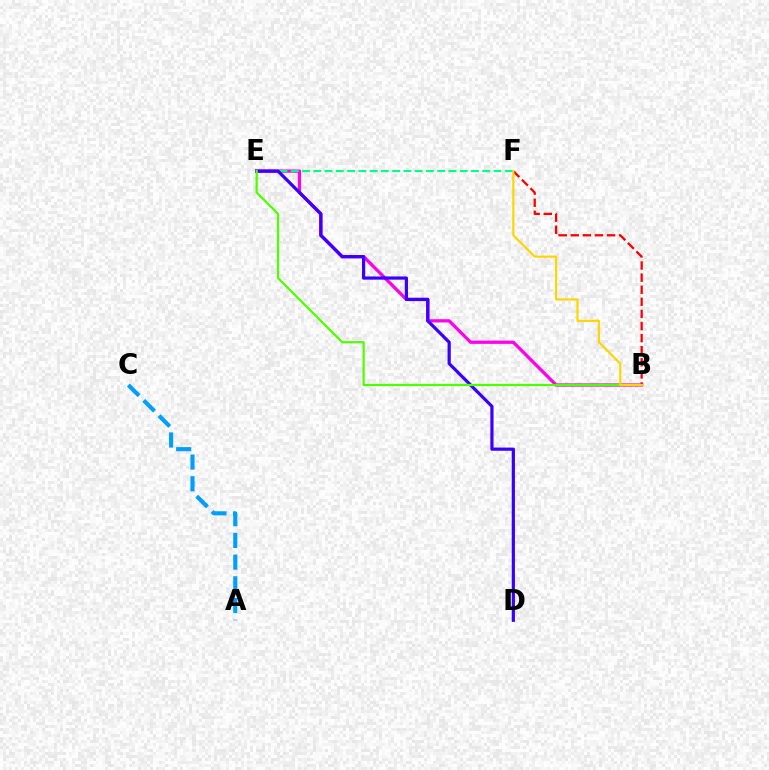{('B', 'E'): [{'color': '#ff00ed', 'line_style': 'solid', 'thickness': 2.35}, {'color': '#4fff00', 'line_style': 'solid', 'thickness': 1.61}], ('E', 'F'): [{'color': '#00ff86', 'line_style': 'dashed', 'thickness': 1.53}], ('A', 'C'): [{'color': '#009eff', 'line_style': 'dashed', 'thickness': 2.95}], ('D', 'E'): [{'color': '#3700ff', 'line_style': 'solid', 'thickness': 2.3}], ('B', 'F'): [{'color': '#ff0000', 'line_style': 'dashed', 'thickness': 1.64}, {'color': '#ffd500', 'line_style': 'solid', 'thickness': 1.56}]}